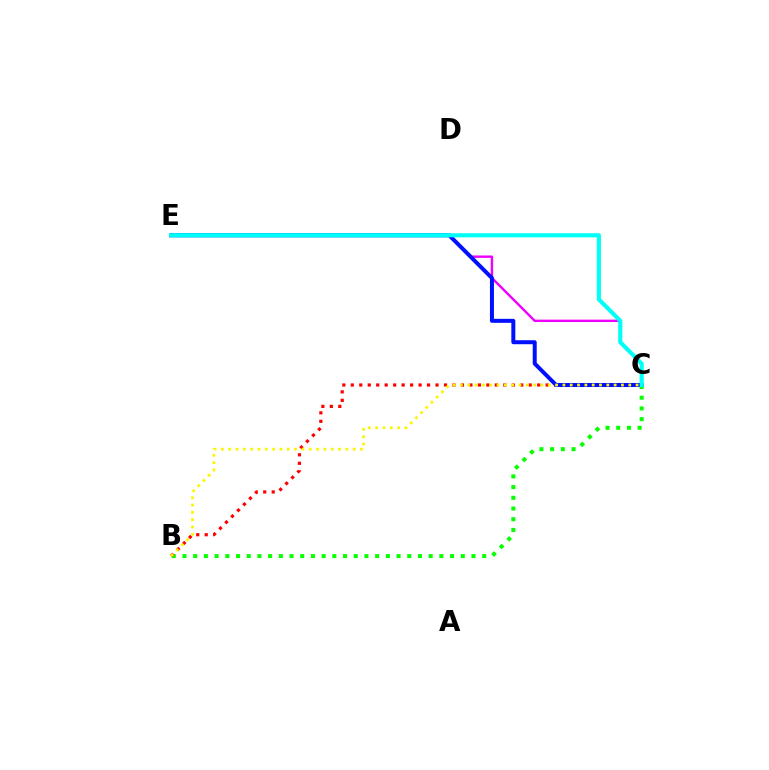{('B', 'C'): [{'color': '#08ff00', 'line_style': 'dotted', 'thickness': 2.91}, {'color': '#ff0000', 'line_style': 'dotted', 'thickness': 2.3}, {'color': '#fcf500', 'line_style': 'dotted', 'thickness': 1.99}], ('C', 'E'): [{'color': '#ee00ff', 'line_style': 'solid', 'thickness': 1.73}, {'color': '#0010ff', 'line_style': 'solid', 'thickness': 2.87}, {'color': '#00fff6', 'line_style': 'solid', 'thickness': 2.97}]}